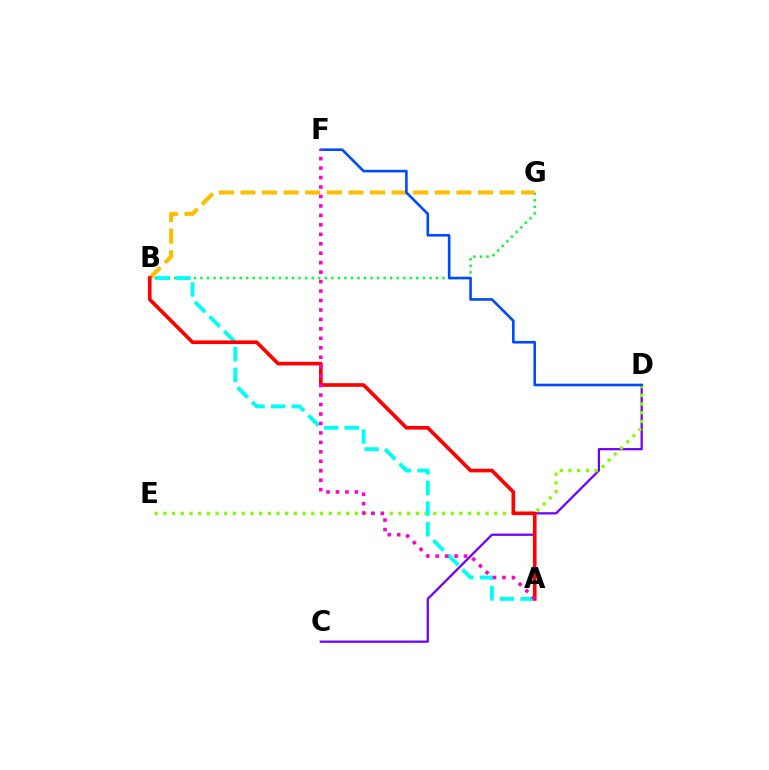{('B', 'G'): [{'color': '#00ff39', 'line_style': 'dotted', 'thickness': 1.78}, {'color': '#ffbd00', 'line_style': 'dashed', 'thickness': 2.93}], ('C', 'D'): [{'color': '#7200ff', 'line_style': 'solid', 'thickness': 1.64}], ('D', 'E'): [{'color': '#84ff00', 'line_style': 'dotted', 'thickness': 2.37}], ('D', 'F'): [{'color': '#004bff', 'line_style': 'solid', 'thickness': 1.88}], ('A', 'B'): [{'color': '#00fff6', 'line_style': 'dashed', 'thickness': 2.8}, {'color': '#ff0000', 'line_style': 'solid', 'thickness': 2.64}], ('A', 'F'): [{'color': '#ff00cf', 'line_style': 'dotted', 'thickness': 2.57}]}